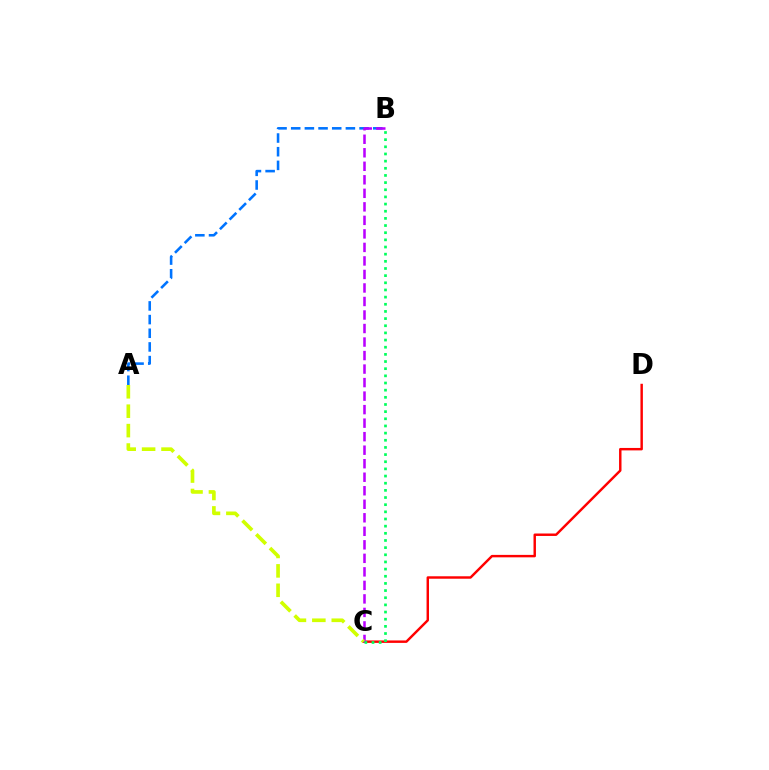{('A', 'B'): [{'color': '#0074ff', 'line_style': 'dashed', 'thickness': 1.86}], ('C', 'D'): [{'color': '#ff0000', 'line_style': 'solid', 'thickness': 1.76}], ('B', 'C'): [{'color': '#b900ff', 'line_style': 'dashed', 'thickness': 1.84}, {'color': '#00ff5c', 'line_style': 'dotted', 'thickness': 1.94}], ('A', 'C'): [{'color': '#d1ff00', 'line_style': 'dashed', 'thickness': 2.64}]}